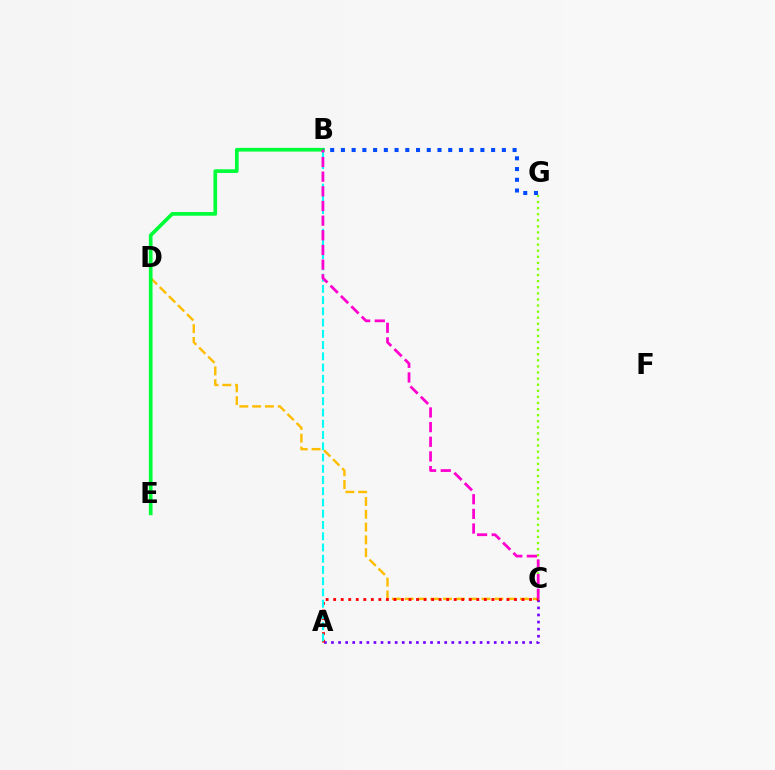{('C', 'D'): [{'color': '#ffbd00', 'line_style': 'dashed', 'thickness': 1.74}], ('A', 'C'): [{'color': '#7200ff', 'line_style': 'dotted', 'thickness': 1.92}, {'color': '#ff0000', 'line_style': 'dotted', 'thickness': 2.05}], ('C', 'G'): [{'color': '#84ff00', 'line_style': 'dotted', 'thickness': 1.65}], ('A', 'B'): [{'color': '#00fff6', 'line_style': 'dashed', 'thickness': 1.53}], ('B', 'E'): [{'color': '#00ff39', 'line_style': 'solid', 'thickness': 2.66}], ('B', 'G'): [{'color': '#004bff', 'line_style': 'dotted', 'thickness': 2.92}], ('B', 'C'): [{'color': '#ff00cf', 'line_style': 'dashed', 'thickness': 1.99}]}